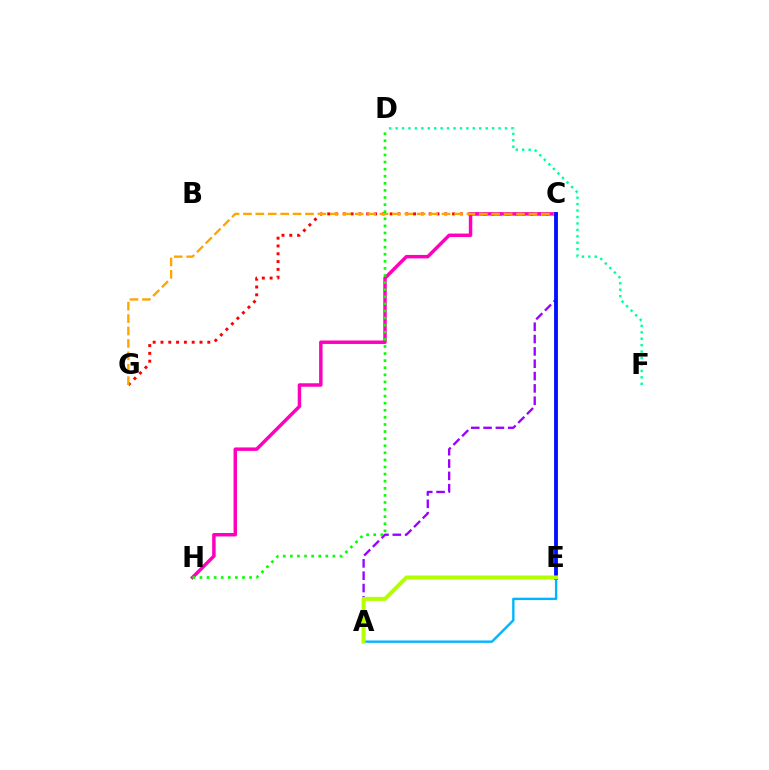{('C', 'G'): [{'color': '#ff0000', 'line_style': 'dotted', 'thickness': 2.12}, {'color': '#ffa500', 'line_style': 'dashed', 'thickness': 1.69}], ('A', 'E'): [{'color': '#00b5ff', 'line_style': 'solid', 'thickness': 1.71}, {'color': '#b3ff00', 'line_style': 'solid', 'thickness': 2.9}], ('D', 'F'): [{'color': '#00ff9d', 'line_style': 'dotted', 'thickness': 1.75}], ('A', 'C'): [{'color': '#9b00ff', 'line_style': 'dashed', 'thickness': 1.68}], ('C', 'H'): [{'color': '#ff00bd', 'line_style': 'solid', 'thickness': 2.5}], ('C', 'E'): [{'color': '#0010ff', 'line_style': 'solid', 'thickness': 2.75}], ('D', 'H'): [{'color': '#08ff00', 'line_style': 'dotted', 'thickness': 1.93}]}